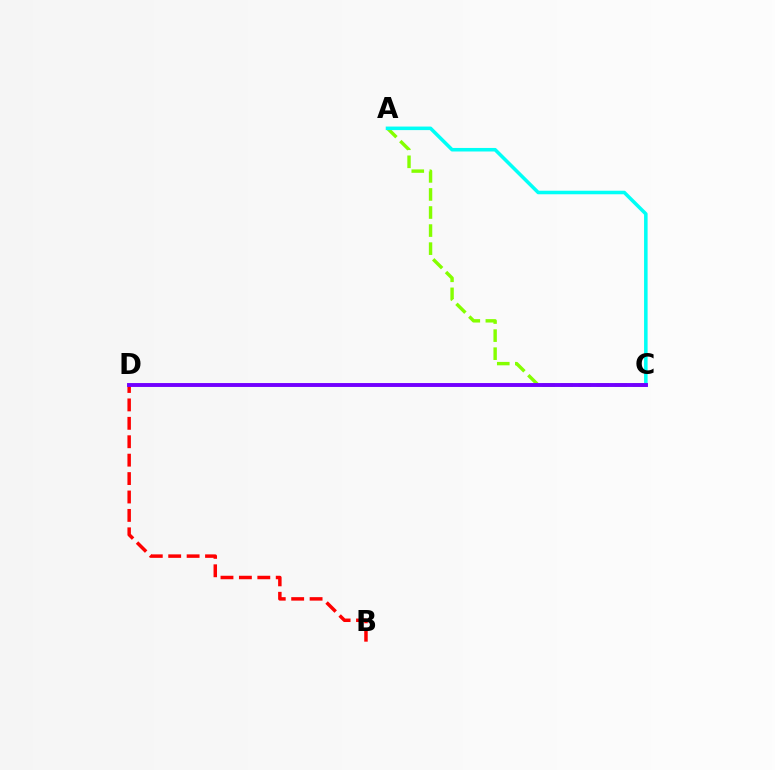{('A', 'C'): [{'color': '#84ff00', 'line_style': 'dashed', 'thickness': 2.45}, {'color': '#00fff6', 'line_style': 'solid', 'thickness': 2.55}], ('B', 'D'): [{'color': '#ff0000', 'line_style': 'dashed', 'thickness': 2.5}], ('C', 'D'): [{'color': '#7200ff', 'line_style': 'solid', 'thickness': 2.81}]}